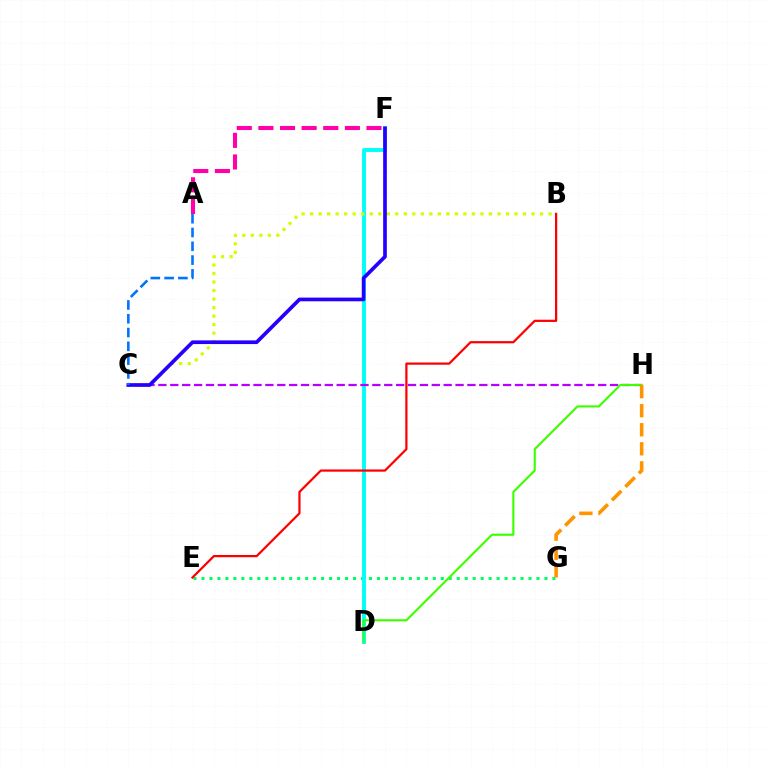{('A', 'F'): [{'color': '#ff00ac', 'line_style': 'dashed', 'thickness': 2.94}], ('E', 'G'): [{'color': '#00ff5c', 'line_style': 'dotted', 'thickness': 2.17}], ('D', 'F'): [{'color': '#00fff6', 'line_style': 'solid', 'thickness': 2.81}], ('C', 'H'): [{'color': '#b900ff', 'line_style': 'dashed', 'thickness': 1.61}], ('D', 'H'): [{'color': '#3dff00', 'line_style': 'solid', 'thickness': 1.53}], ('B', 'E'): [{'color': '#ff0000', 'line_style': 'solid', 'thickness': 1.61}], ('B', 'C'): [{'color': '#d1ff00', 'line_style': 'dotted', 'thickness': 2.31}], ('G', 'H'): [{'color': '#ff9400', 'line_style': 'dashed', 'thickness': 2.59}], ('C', 'F'): [{'color': '#2500ff', 'line_style': 'solid', 'thickness': 2.66}], ('A', 'C'): [{'color': '#0074ff', 'line_style': 'dashed', 'thickness': 1.87}]}